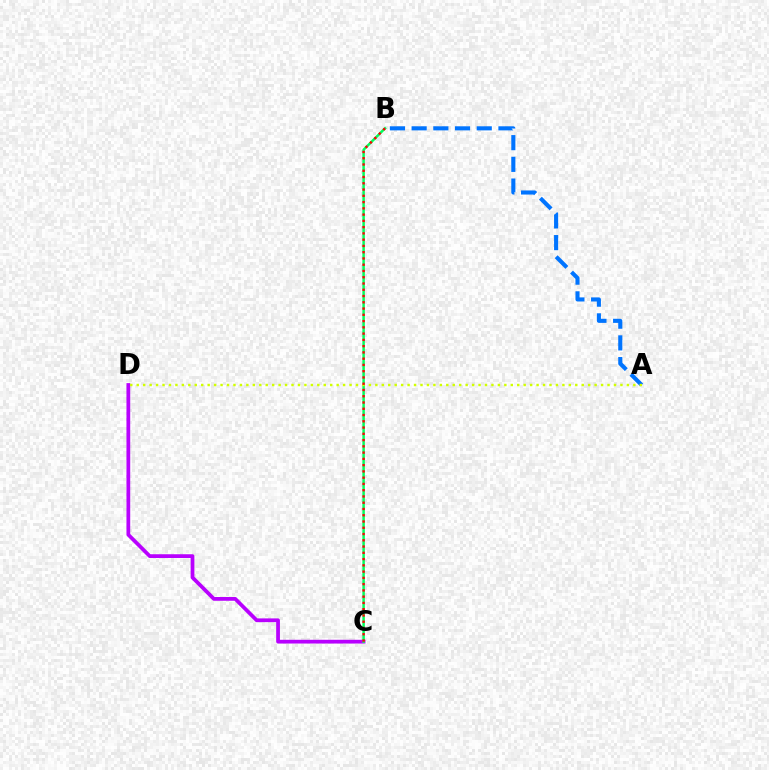{('C', 'D'): [{'color': '#b900ff', 'line_style': 'solid', 'thickness': 2.7}], ('A', 'B'): [{'color': '#0074ff', 'line_style': 'dashed', 'thickness': 2.95}], ('B', 'C'): [{'color': '#00ff5c', 'line_style': 'solid', 'thickness': 1.79}, {'color': '#ff0000', 'line_style': 'dotted', 'thickness': 1.7}], ('A', 'D'): [{'color': '#d1ff00', 'line_style': 'dotted', 'thickness': 1.75}]}